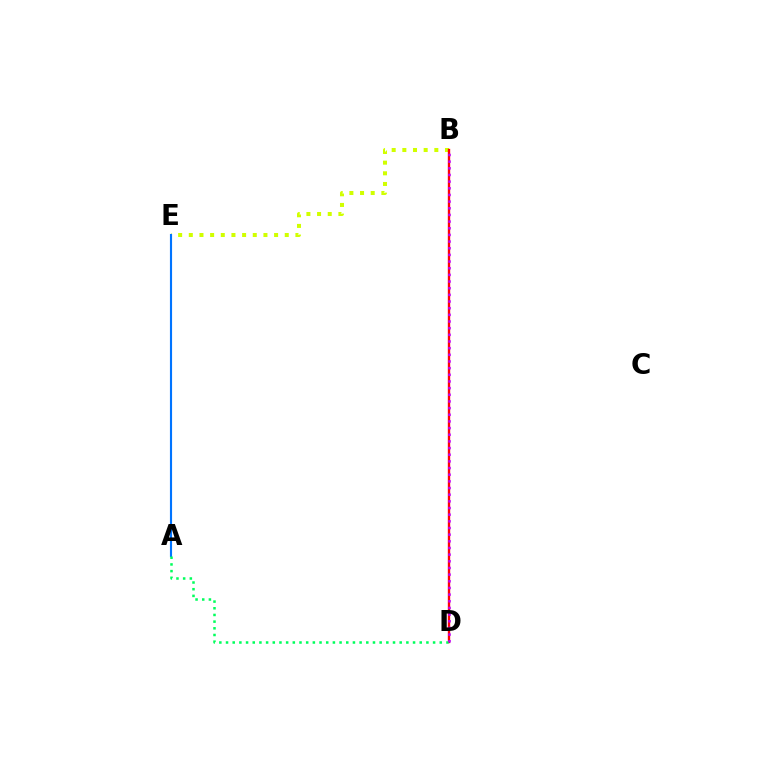{('B', 'E'): [{'color': '#d1ff00', 'line_style': 'dotted', 'thickness': 2.9}], ('B', 'D'): [{'color': '#ff0000', 'line_style': 'solid', 'thickness': 1.7}, {'color': '#b900ff', 'line_style': 'dotted', 'thickness': 1.81}], ('A', 'E'): [{'color': '#0074ff', 'line_style': 'solid', 'thickness': 1.54}], ('A', 'D'): [{'color': '#00ff5c', 'line_style': 'dotted', 'thickness': 1.81}]}